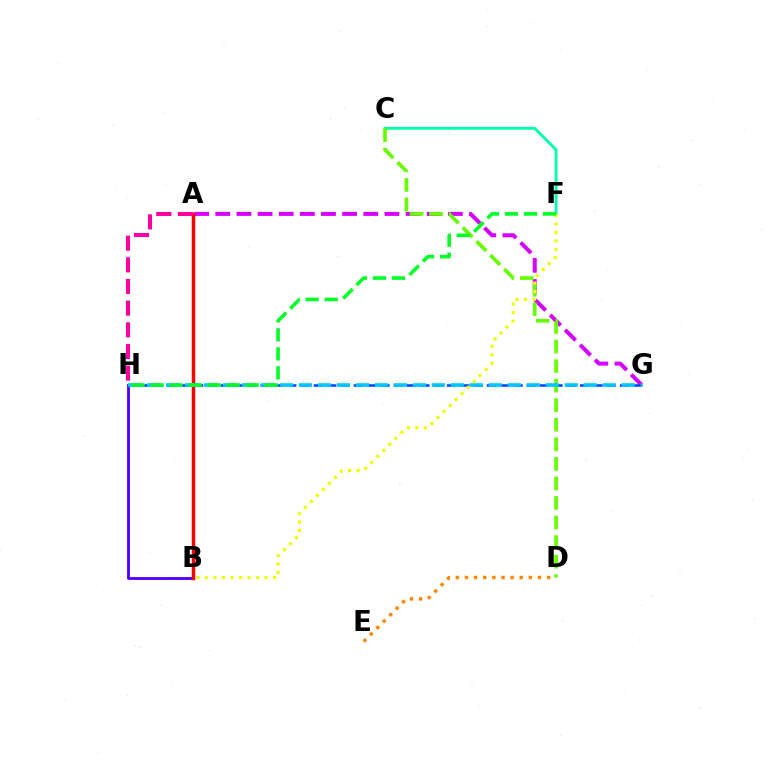{('C', 'F'): [{'color': '#00ffaf', 'line_style': 'solid', 'thickness': 2.04}], ('B', 'H'): [{'color': '#4f00ff', 'line_style': 'solid', 'thickness': 2.05}], ('A', 'G'): [{'color': '#d600ff', 'line_style': 'dashed', 'thickness': 2.87}], ('A', 'B'): [{'color': '#ff0000', 'line_style': 'solid', 'thickness': 2.49}], ('G', 'H'): [{'color': '#003fff', 'line_style': 'dashed', 'thickness': 1.81}, {'color': '#00c7ff', 'line_style': 'dashed', 'thickness': 2.58}], ('C', 'D'): [{'color': '#66ff00', 'line_style': 'dashed', 'thickness': 2.66}], ('A', 'H'): [{'color': '#ff00a0', 'line_style': 'dashed', 'thickness': 2.94}], ('D', 'E'): [{'color': '#ff8800', 'line_style': 'dotted', 'thickness': 2.48}], ('B', 'F'): [{'color': '#eeff00', 'line_style': 'dotted', 'thickness': 2.31}], ('F', 'H'): [{'color': '#00ff27', 'line_style': 'dashed', 'thickness': 2.58}]}